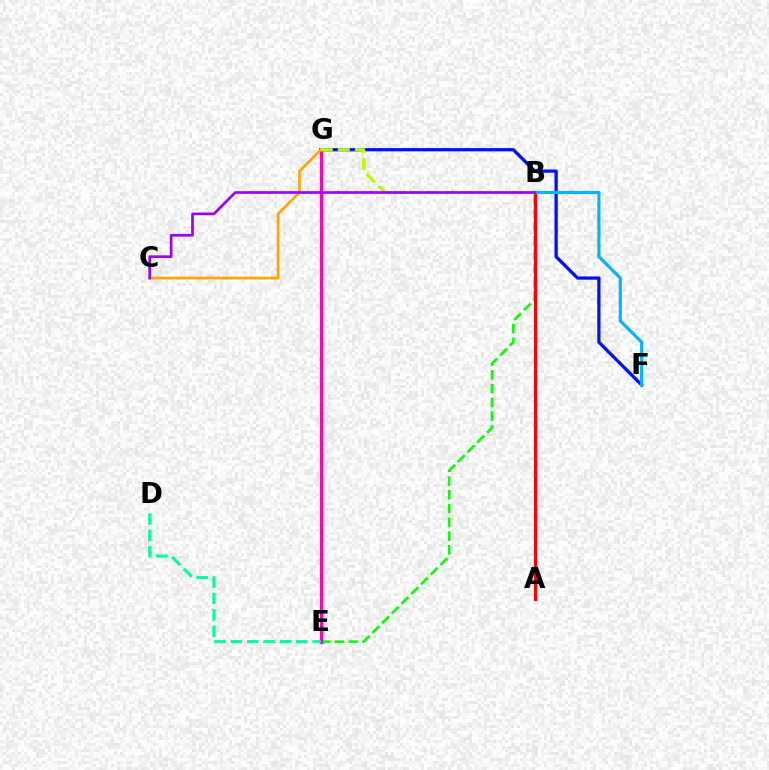{('F', 'G'): [{'color': '#0010ff', 'line_style': 'solid', 'thickness': 2.35}], ('B', 'E'): [{'color': '#08ff00', 'line_style': 'dashed', 'thickness': 1.87}], ('A', 'B'): [{'color': '#ff0000', 'line_style': 'solid', 'thickness': 2.28}], ('E', 'G'): [{'color': '#ff00bd', 'line_style': 'solid', 'thickness': 2.34}], ('D', 'E'): [{'color': '#00ff9d', 'line_style': 'dashed', 'thickness': 2.23}], ('C', 'G'): [{'color': '#ffa500', 'line_style': 'solid', 'thickness': 1.94}], ('B', 'F'): [{'color': '#00b5ff', 'line_style': 'solid', 'thickness': 2.25}], ('B', 'G'): [{'color': '#b3ff00', 'line_style': 'dashed', 'thickness': 2.31}], ('B', 'C'): [{'color': '#9b00ff', 'line_style': 'solid', 'thickness': 1.93}]}